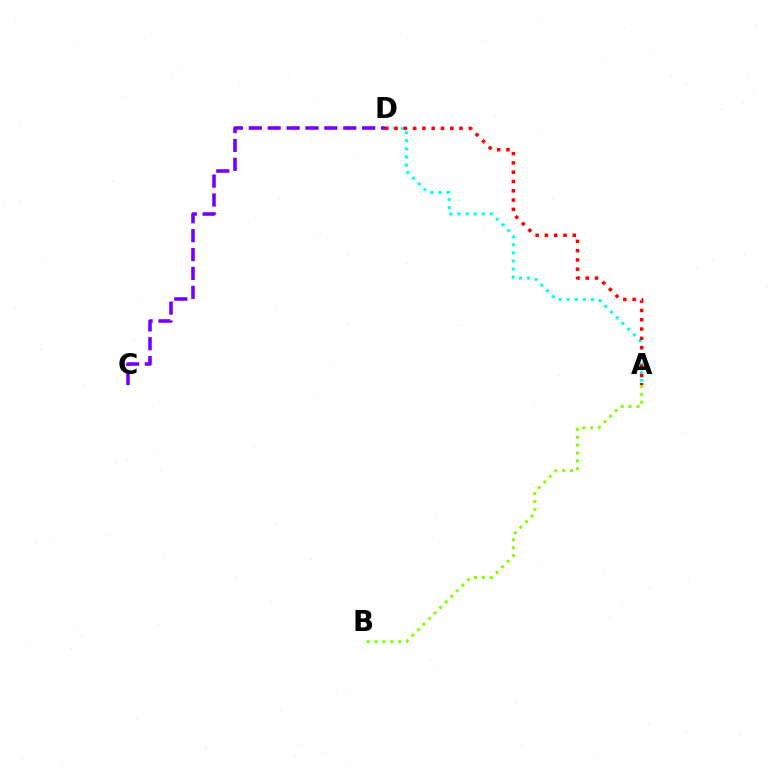{('A', 'D'): [{'color': '#00fff6', 'line_style': 'dotted', 'thickness': 2.2}, {'color': '#ff0000', 'line_style': 'dotted', 'thickness': 2.52}], ('A', 'B'): [{'color': '#84ff00', 'line_style': 'dotted', 'thickness': 2.14}], ('C', 'D'): [{'color': '#7200ff', 'line_style': 'dashed', 'thickness': 2.57}]}